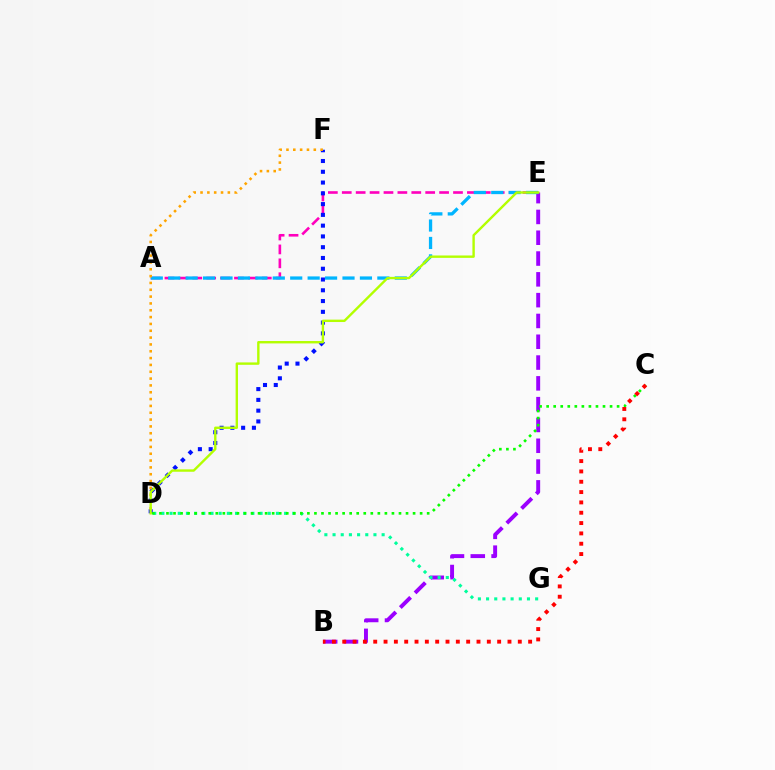{('A', 'E'): [{'color': '#ff00bd', 'line_style': 'dashed', 'thickness': 1.89}, {'color': '#00b5ff', 'line_style': 'dashed', 'thickness': 2.37}], ('D', 'F'): [{'color': '#0010ff', 'line_style': 'dotted', 'thickness': 2.93}, {'color': '#ffa500', 'line_style': 'dotted', 'thickness': 1.86}], ('B', 'E'): [{'color': '#9b00ff', 'line_style': 'dashed', 'thickness': 2.83}], ('D', 'G'): [{'color': '#00ff9d', 'line_style': 'dotted', 'thickness': 2.22}], ('D', 'E'): [{'color': '#b3ff00', 'line_style': 'solid', 'thickness': 1.72}], ('C', 'D'): [{'color': '#08ff00', 'line_style': 'dotted', 'thickness': 1.91}], ('B', 'C'): [{'color': '#ff0000', 'line_style': 'dotted', 'thickness': 2.81}]}